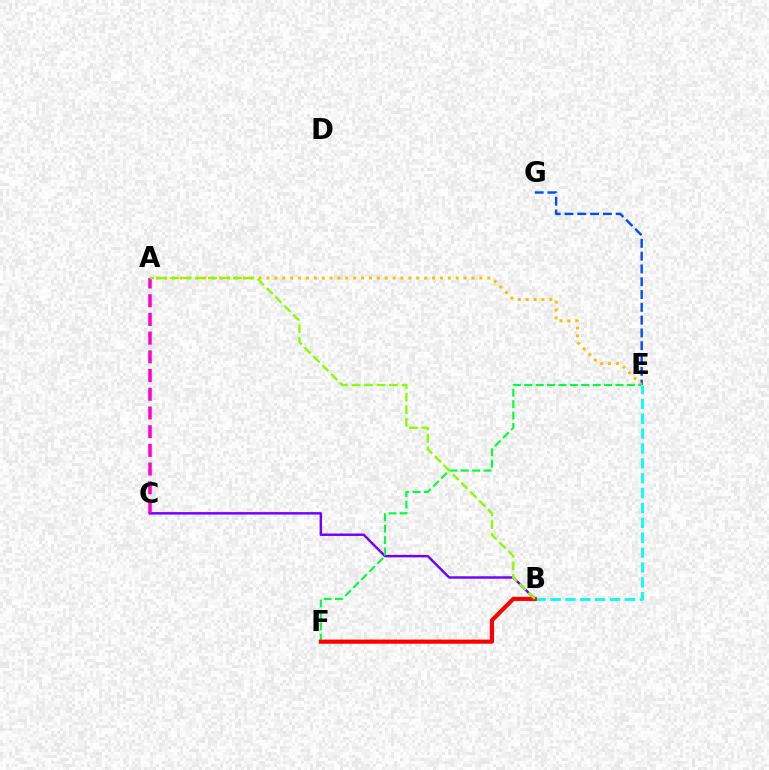{('B', 'C'): [{'color': '#7200ff', 'line_style': 'solid', 'thickness': 1.76}], ('E', 'G'): [{'color': '#004bff', 'line_style': 'dashed', 'thickness': 1.74}], ('A', 'E'): [{'color': '#ffbd00', 'line_style': 'dotted', 'thickness': 2.14}], ('E', 'F'): [{'color': '#00ff39', 'line_style': 'dashed', 'thickness': 1.55}], ('A', 'C'): [{'color': '#ff00cf', 'line_style': 'dashed', 'thickness': 2.54}], ('B', 'E'): [{'color': '#00fff6', 'line_style': 'dashed', 'thickness': 2.02}], ('B', 'F'): [{'color': '#ff0000', 'line_style': 'solid', 'thickness': 2.98}], ('A', 'B'): [{'color': '#84ff00', 'line_style': 'dashed', 'thickness': 1.7}]}